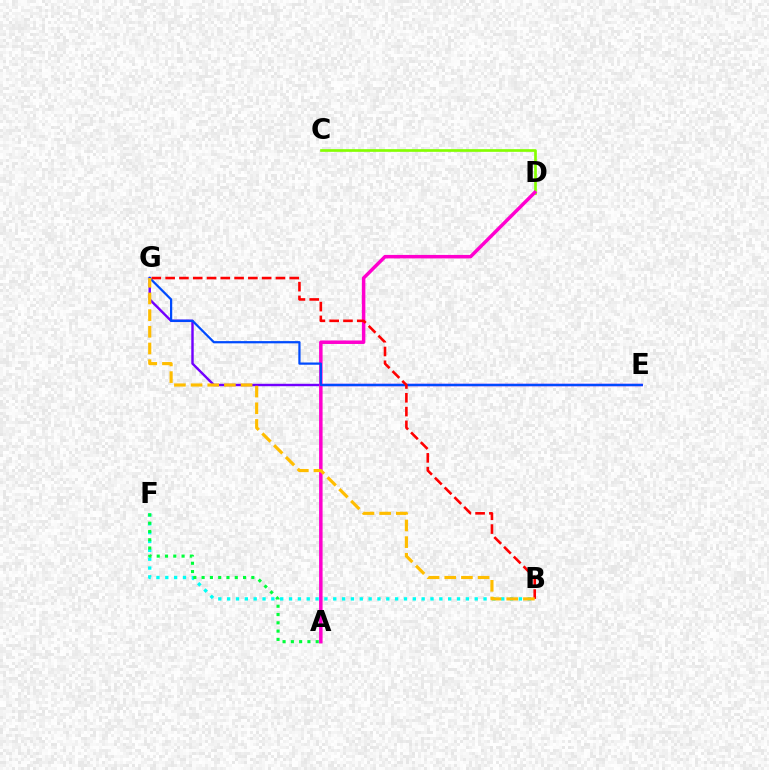{('E', 'G'): [{'color': '#7200ff', 'line_style': 'solid', 'thickness': 1.75}, {'color': '#004bff', 'line_style': 'solid', 'thickness': 1.61}], ('C', 'D'): [{'color': '#84ff00', 'line_style': 'solid', 'thickness': 1.93}], ('A', 'D'): [{'color': '#ff00cf', 'line_style': 'solid', 'thickness': 2.51}], ('B', 'F'): [{'color': '#00fff6', 'line_style': 'dotted', 'thickness': 2.4}], ('A', 'F'): [{'color': '#00ff39', 'line_style': 'dotted', 'thickness': 2.25}], ('B', 'G'): [{'color': '#ff0000', 'line_style': 'dashed', 'thickness': 1.87}, {'color': '#ffbd00', 'line_style': 'dashed', 'thickness': 2.27}]}